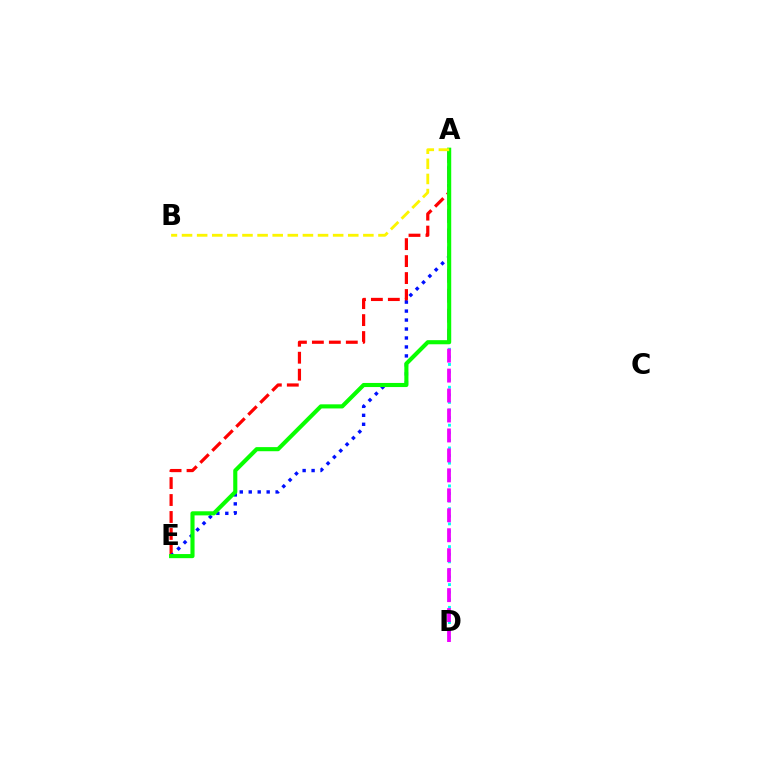{('A', 'D'): [{'color': '#00fff6', 'line_style': 'dotted', 'thickness': 2.06}, {'color': '#ee00ff', 'line_style': 'dashed', 'thickness': 2.71}], ('A', 'E'): [{'color': '#ff0000', 'line_style': 'dashed', 'thickness': 2.3}, {'color': '#0010ff', 'line_style': 'dotted', 'thickness': 2.44}, {'color': '#08ff00', 'line_style': 'solid', 'thickness': 2.95}], ('A', 'B'): [{'color': '#fcf500', 'line_style': 'dashed', 'thickness': 2.05}]}